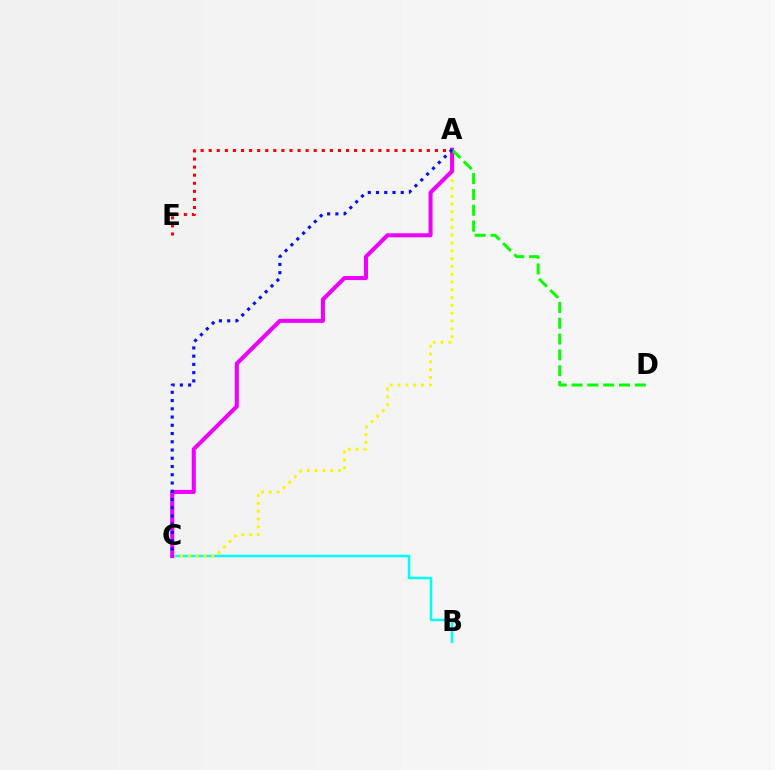{('B', 'C'): [{'color': '#00fff6', 'line_style': 'solid', 'thickness': 1.8}], ('A', 'C'): [{'color': '#fcf500', 'line_style': 'dotted', 'thickness': 2.12}, {'color': '#ee00ff', 'line_style': 'solid', 'thickness': 2.91}, {'color': '#0010ff', 'line_style': 'dotted', 'thickness': 2.24}], ('A', 'E'): [{'color': '#ff0000', 'line_style': 'dotted', 'thickness': 2.19}], ('A', 'D'): [{'color': '#08ff00', 'line_style': 'dashed', 'thickness': 2.15}]}